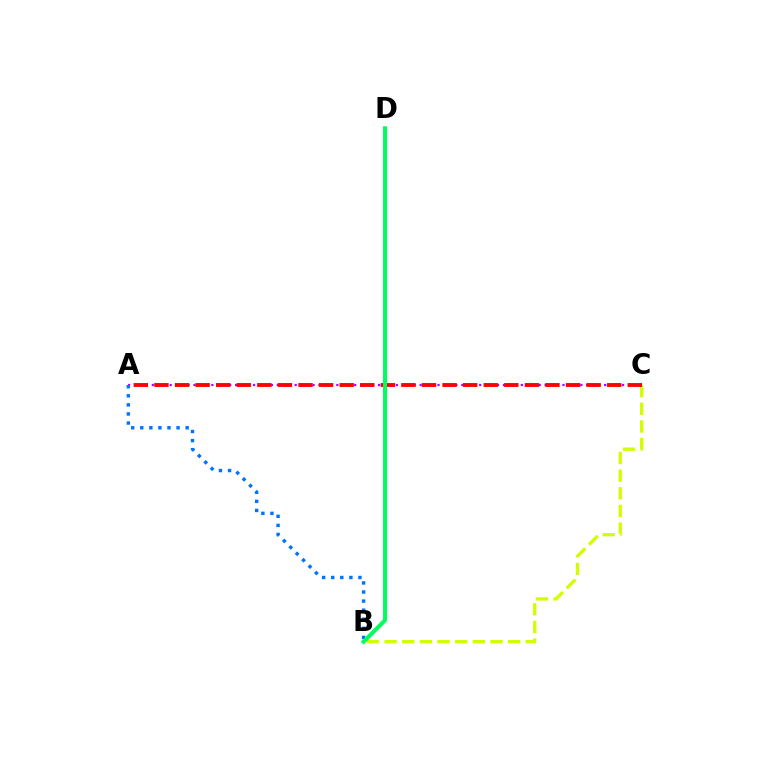{('B', 'C'): [{'color': '#d1ff00', 'line_style': 'dashed', 'thickness': 2.4}], ('A', 'C'): [{'color': '#b900ff', 'line_style': 'dotted', 'thickness': 1.62}, {'color': '#ff0000', 'line_style': 'dashed', 'thickness': 2.8}], ('A', 'B'): [{'color': '#0074ff', 'line_style': 'dotted', 'thickness': 2.47}], ('B', 'D'): [{'color': '#00ff5c', 'line_style': 'solid', 'thickness': 2.91}]}